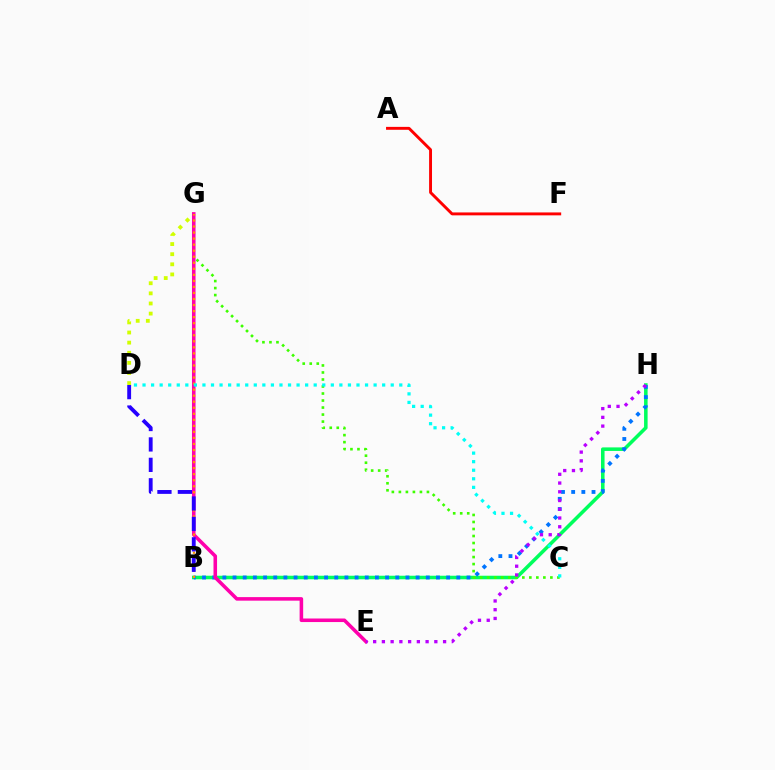{('A', 'F'): [{'color': '#ff0000', 'line_style': 'solid', 'thickness': 2.1}], ('D', 'G'): [{'color': '#d1ff00', 'line_style': 'dotted', 'thickness': 2.75}], ('B', 'H'): [{'color': '#00ff5c', 'line_style': 'solid', 'thickness': 2.55}, {'color': '#0074ff', 'line_style': 'dotted', 'thickness': 2.76}], ('C', 'G'): [{'color': '#3dff00', 'line_style': 'dotted', 'thickness': 1.91}], ('E', 'G'): [{'color': '#ff00ac', 'line_style': 'solid', 'thickness': 2.56}], ('B', 'G'): [{'color': '#ff9400', 'line_style': 'dotted', 'thickness': 1.64}], ('B', 'D'): [{'color': '#2500ff', 'line_style': 'dashed', 'thickness': 2.77}], ('E', 'H'): [{'color': '#b900ff', 'line_style': 'dotted', 'thickness': 2.38}], ('C', 'D'): [{'color': '#00fff6', 'line_style': 'dotted', 'thickness': 2.33}]}